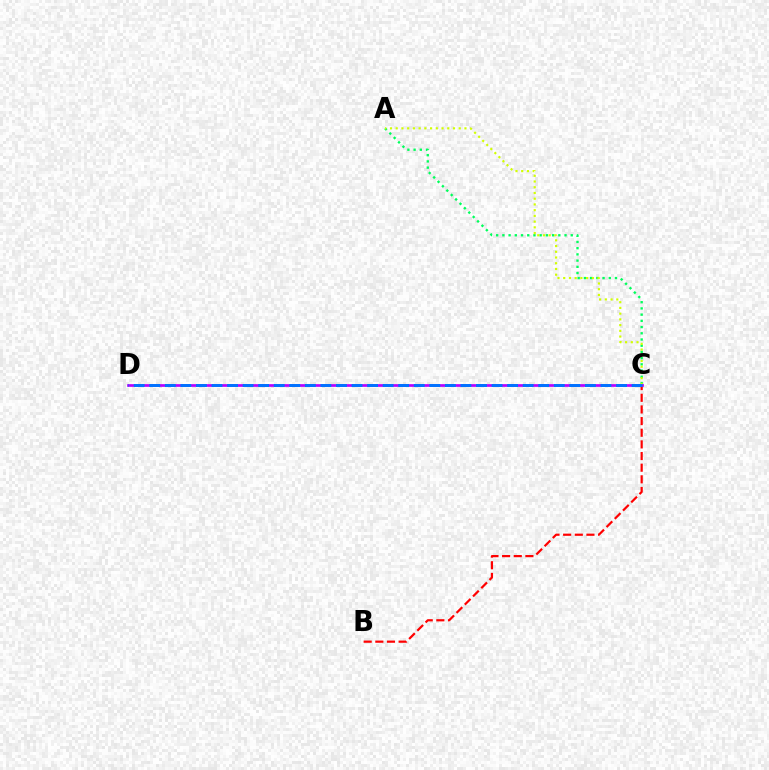{('A', 'C'): [{'color': '#00ff5c', 'line_style': 'dotted', 'thickness': 1.69}, {'color': '#d1ff00', 'line_style': 'dotted', 'thickness': 1.56}], ('B', 'C'): [{'color': '#ff0000', 'line_style': 'dashed', 'thickness': 1.58}], ('C', 'D'): [{'color': '#b900ff', 'line_style': 'solid', 'thickness': 1.95}, {'color': '#0074ff', 'line_style': 'dashed', 'thickness': 2.11}]}